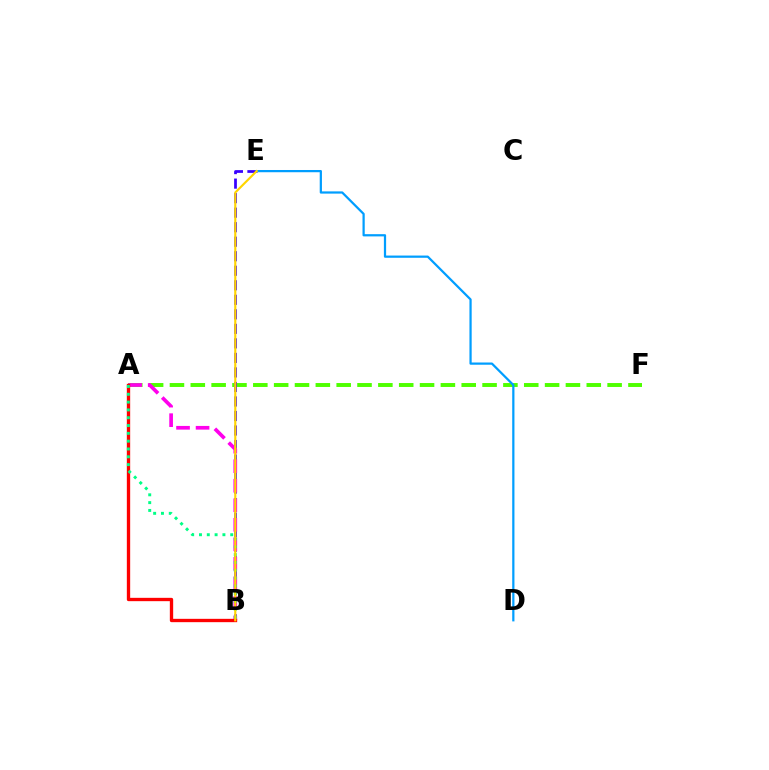{('A', 'F'): [{'color': '#4fff00', 'line_style': 'dashed', 'thickness': 2.83}], ('B', 'E'): [{'color': '#3700ff', 'line_style': 'dashed', 'thickness': 1.97}, {'color': '#ffd500', 'line_style': 'solid', 'thickness': 1.54}], ('D', 'E'): [{'color': '#009eff', 'line_style': 'solid', 'thickness': 1.61}], ('A', 'B'): [{'color': '#ff00ed', 'line_style': 'dashed', 'thickness': 2.65}, {'color': '#ff0000', 'line_style': 'solid', 'thickness': 2.4}, {'color': '#00ff86', 'line_style': 'dotted', 'thickness': 2.12}]}